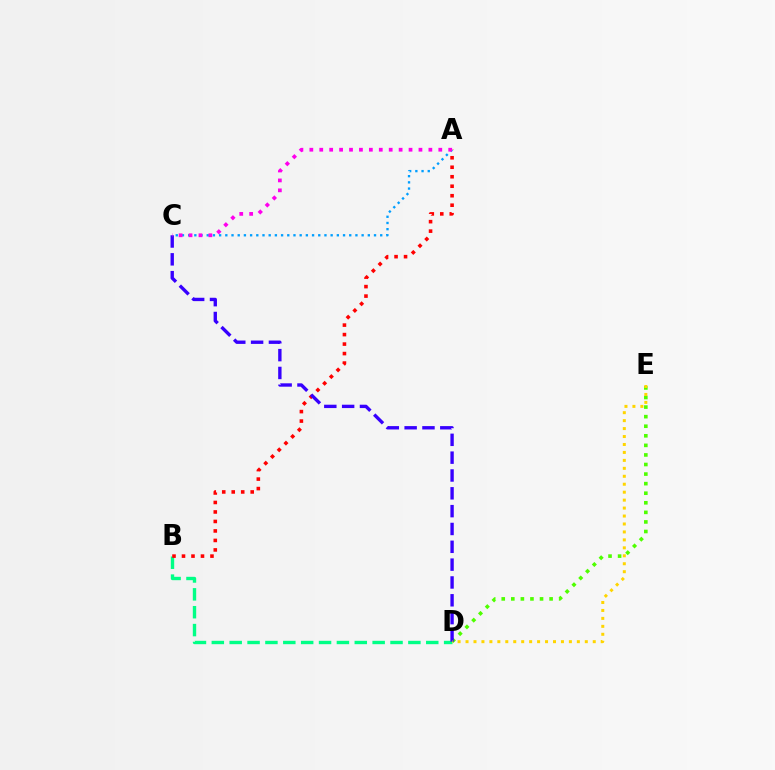{('B', 'D'): [{'color': '#00ff86', 'line_style': 'dashed', 'thickness': 2.43}], ('D', 'E'): [{'color': '#4fff00', 'line_style': 'dotted', 'thickness': 2.6}, {'color': '#ffd500', 'line_style': 'dotted', 'thickness': 2.16}], ('A', 'B'): [{'color': '#ff0000', 'line_style': 'dotted', 'thickness': 2.58}], ('A', 'C'): [{'color': '#009eff', 'line_style': 'dotted', 'thickness': 1.68}, {'color': '#ff00ed', 'line_style': 'dotted', 'thickness': 2.7}], ('C', 'D'): [{'color': '#3700ff', 'line_style': 'dashed', 'thickness': 2.42}]}